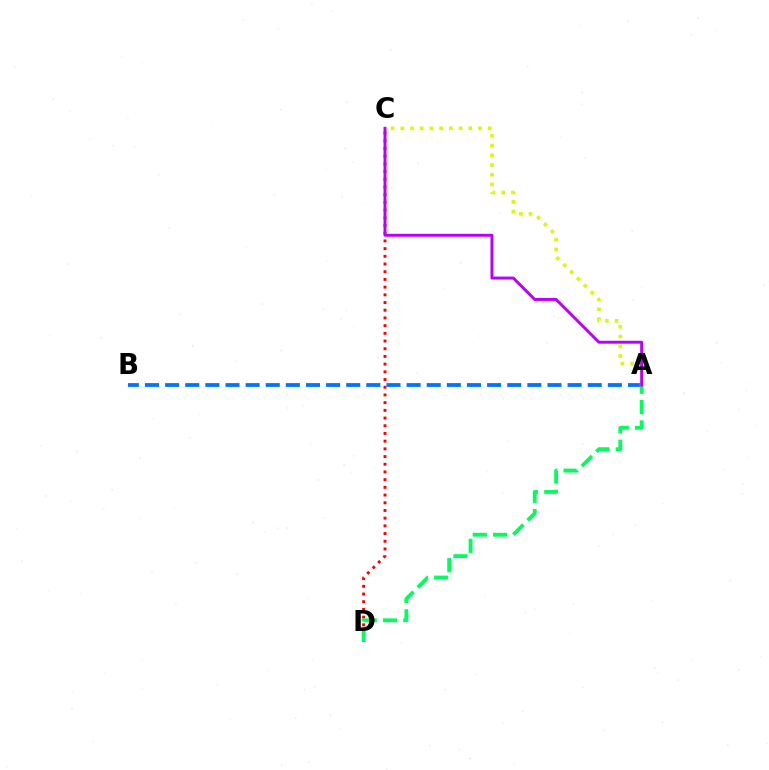{('C', 'D'): [{'color': '#ff0000', 'line_style': 'dotted', 'thickness': 2.09}], ('A', 'B'): [{'color': '#0074ff', 'line_style': 'dashed', 'thickness': 2.73}], ('A', 'D'): [{'color': '#00ff5c', 'line_style': 'dashed', 'thickness': 2.76}], ('A', 'C'): [{'color': '#d1ff00', 'line_style': 'dotted', 'thickness': 2.64}, {'color': '#b900ff', 'line_style': 'solid', 'thickness': 2.12}]}